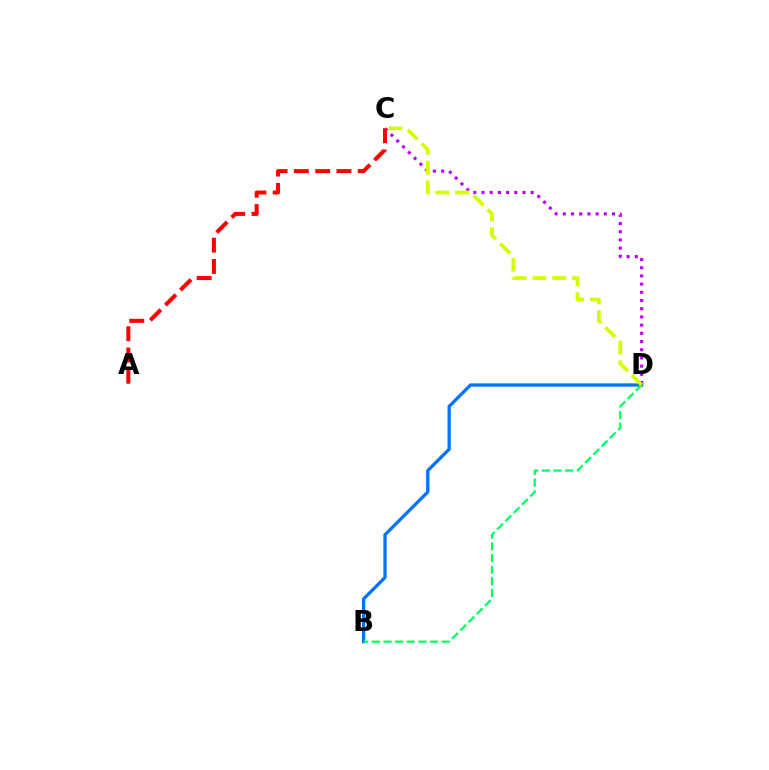{('B', 'D'): [{'color': '#0074ff', 'line_style': 'solid', 'thickness': 2.37}, {'color': '#00ff5c', 'line_style': 'dashed', 'thickness': 1.58}], ('C', 'D'): [{'color': '#b900ff', 'line_style': 'dotted', 'thickness': 2.23}, {'color': '#d1ff00', 'line_style': 'dashed', 'thickness': 2.68}], ('A', 'C'): [{'color': '#ff0000', 'line_style': 'dashed', 'thickness': 2.89}]}